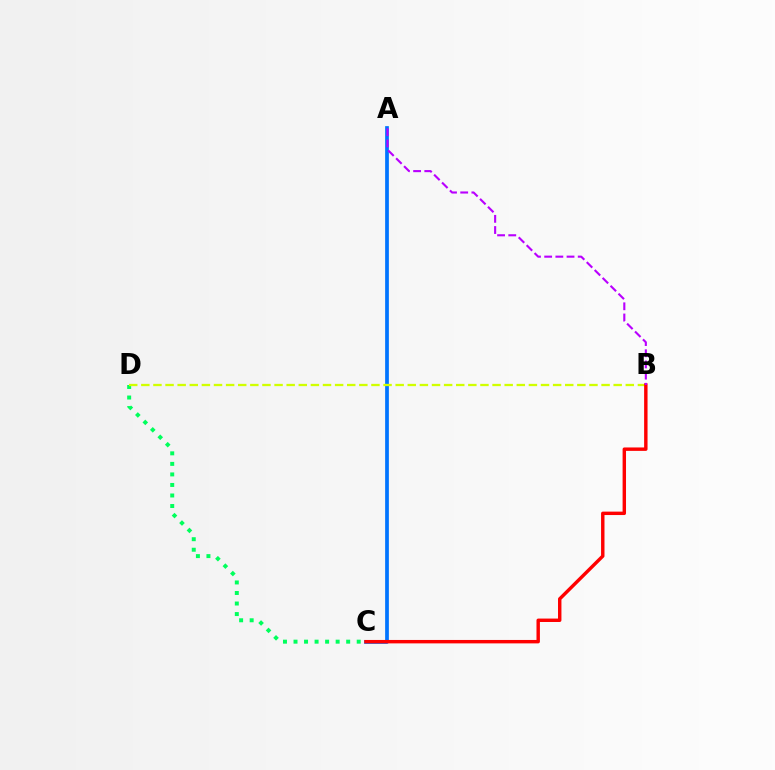{('A', 'C'): [{'color': '#0074ff', 'line_style': 'solid', 'thickness': 2.69}], ('C', 'D'): [{'color': '#00ff5c', 'line_style': 'dotted', 'thickness': 2.86}], ('B', 'D'): [{'color': '#d1ff00', 'line_style': 'dashed', 'thickness': 1.65}], ('B', 'C'): [{'color': '#ff0000', 'line_style': 'solid', 'thickness': 2.46}], ('A', 'B'): [{'color': '#b900ff', 'line_style': 'dashed', 'thickness': 1.52}]}